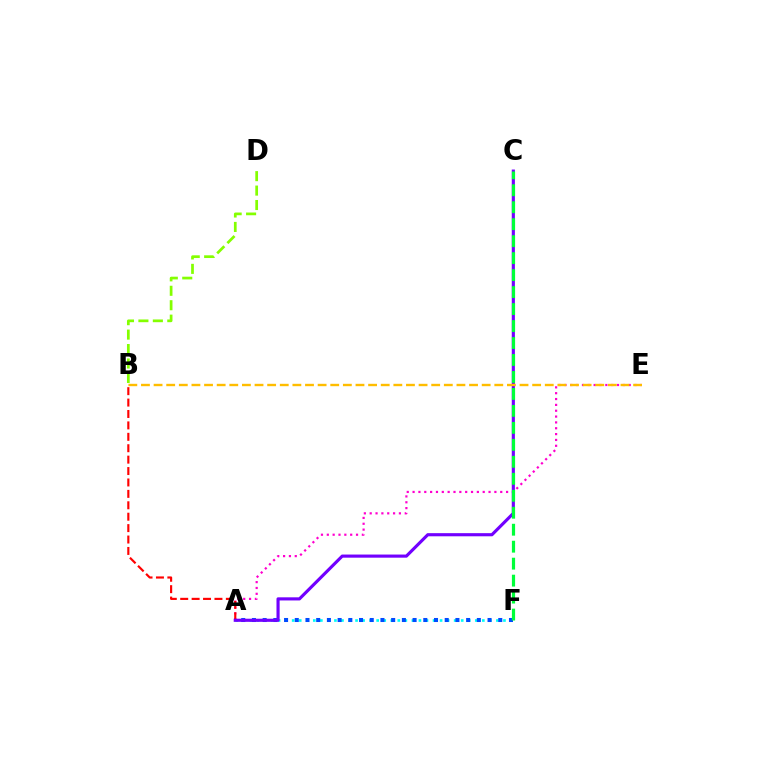{('A', 'F'): [{'color': '#00fff6', 'line_style': 'dotted', 'thickness': 1.91}, {'color': '#004bff', 'line_style': 'dotted', 'thickness': 2.91}], ('B', 'D'): [{'color': '#84ff00', 'line_style': 'dashed', 'thickness': 1.96}], ('A', 'E'): [{'color': '#ff00cf', 'line_style': 'dotted', 'thickness': 1.59}], ('A', 'B'): [{'color': '#ff0000', 'line_style': 'dashed', 'thickness': 1.55}], ('A', 'C'): [{'color': '#7200ff', 'line_style': 'solid', 'thickness': 2.26}], ('B', 'E'): [{'color': '#ffbd00', 'line_style': 'dashed', 'thickness': 1.71}], ('C', 'F'): [{'color': '#00ff39', 'line_style': 'dashed', 'thickness': 2.31}]}